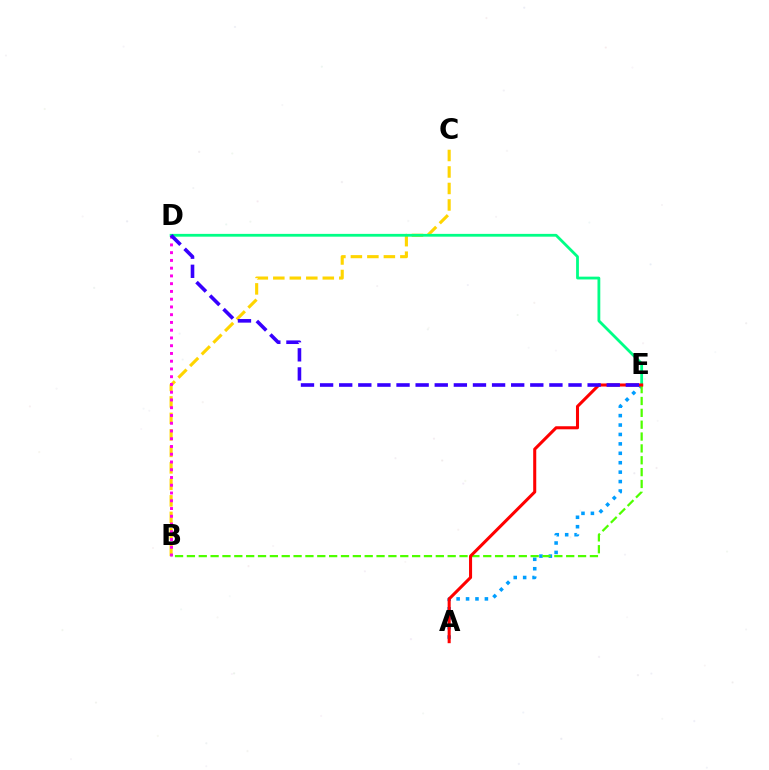{('B', 'C'): [{'color': '#ffd500', 'line_style': 'dashed', 'thickness': 2.24}], ('D', 'E'): [{'color': '#00ff86', 'line_style': 'solid', 'thickness': 2.01}, {'color': '#3700ff', 'line_style': 'dashed', 'thickness': 2.6}], ('B', 'D'): [{'color': '#ff00ed', 'line_style': 'dotted', 'thickness': 2.11}], ('A', 'E'): [{'color': '#009eff', 'line_style': 'dotted', 'thickness': 2.56}, {'color': '#ff0000', 'line_style': 'solid', 'thickness': 2.2}], ('B', 'E'): [{'color': '#4fff00', 'line_style': 'dashed', 'thickness': 1.61}]}